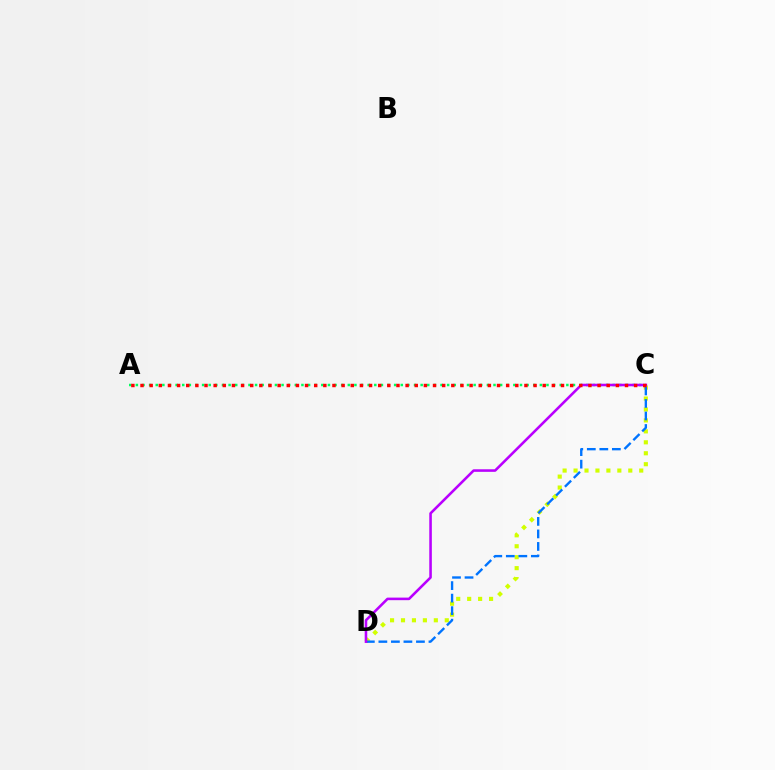{('C', 'D'): [{'color': '#d1ff00', 'line_style': 'dotted', 'thickness': 2.97}, {'color': '#0074ff', 'line_style': 'dashed', 'thickness': 1.7}, {'color': '#b900ff', 'line_style': 'solid', 'thickness': 1.85}], ('A', 'C'): [{'color': '#00ff5c', 'line_style': 'dotted', 'thickness': 1.8}, {'color': '#ff0000', 'line_style': 'dotted', 'thickness': 2.48}]}